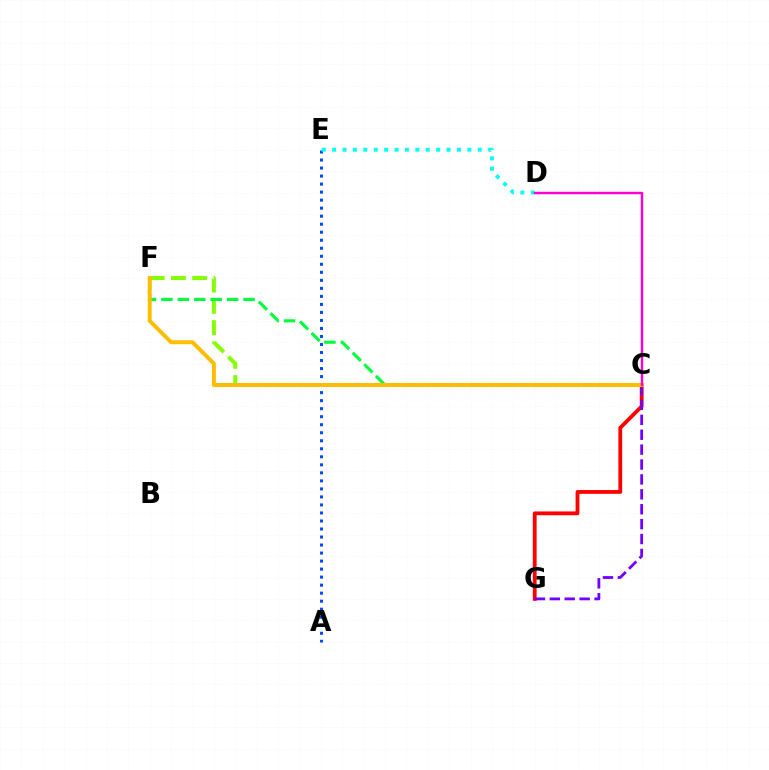{('A', 'E'): [{'color': '#004bff', 'line_style': 'dotted', 'thickness': 2.18}], ('C', 'G'): [{'color': '#ff0000', 'line_style': 'solid', 'thickness': 2.74}, {'color': '#7200ff', 'line_style': 'dashed', 'thickness': 2.02}], ('C', 'F'): [{'color': '#84ff00', 'line_style': 'dashed', 'thickness': 2.89}, {'color': '#00ff39', 'line_style': 'dashed', 'thickness': 2.23}, {'color': '#ffbd00', 'line_style': 'solid', 'thickness': 2.86}], ('D', 'E'): [{'color': '#00fff6', 'line_style': 'dotted', 'thickness': 2.83}], ('C', 'D'): [{'color': '#ff00cf', 'line_style': 'solid', 'thickness': 1.75}]}